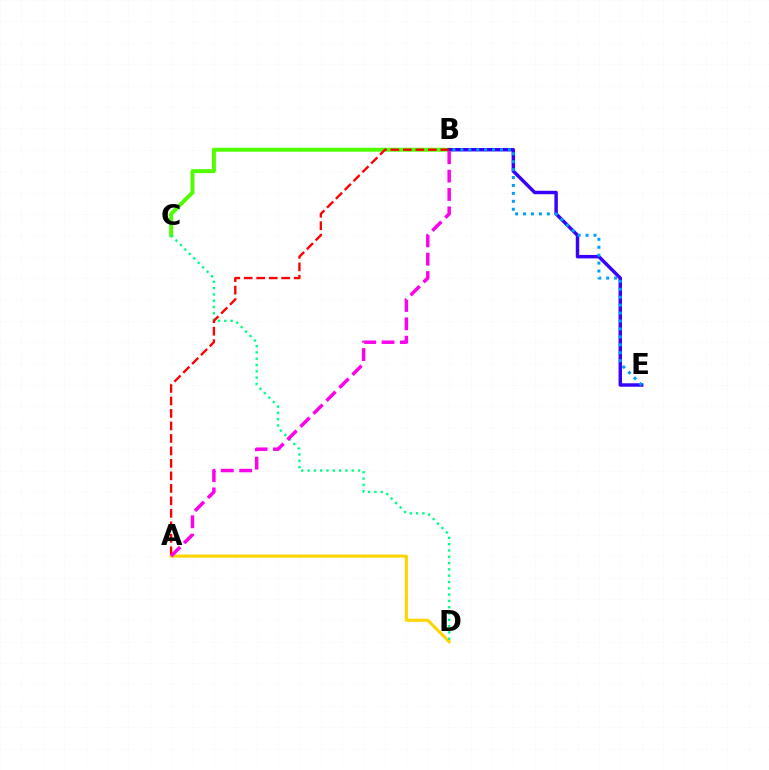{('A', 'D'): [{'color': '#ffd500', 'line_style': 'solid', 'thickness': 2.22}], ('B', 'C'): [{'color': '#4fff00', 'line_style': 'solid', 'thickness': 2.85}], ('C', 'D'): [{'color': '#00ff86', 'line_style': 'dotted', 'thickness': 1.71}], ('B', 'E'): [{'color': '#3700ff', 'line_style': 'solid', 'thickness': 2.48}, {'color': '#009eff', 'line_style': 'dotted', 'thickness': 2.15}], ('A', 'B'): [{'color': '#ff0000', 'line_style': 'dashed', 'thickness': 1.7}, {'color': '#ff00ed', 'line_style': 'dashed', 'thickness': 2.5}]}